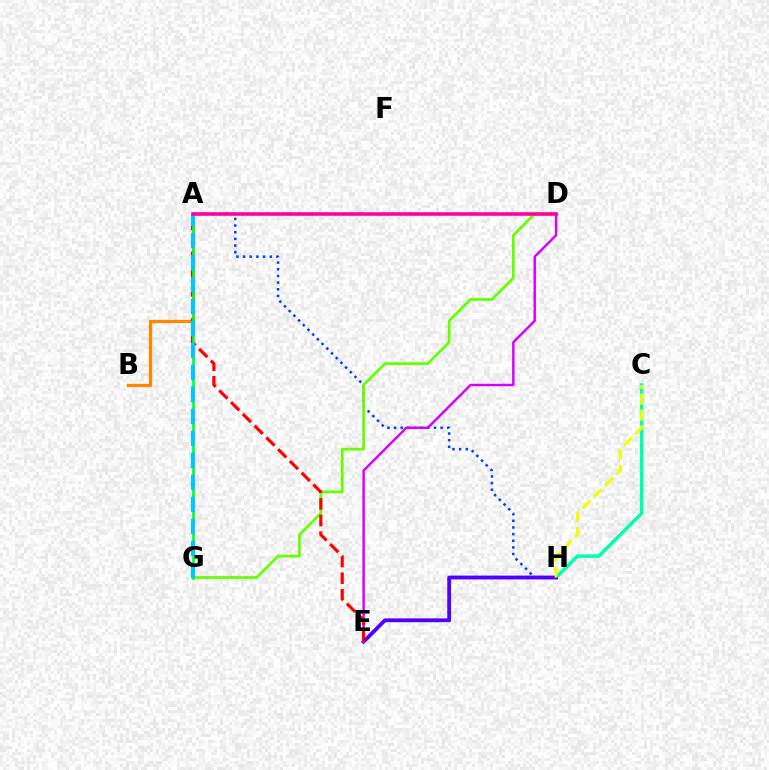{('A', 'H'): [{'color': '#003fff', 'line_style': 'dotted', 'thickness': 1.81}], ('C', 'H'): [{'color': '#00ffaf', 'line_style': 'solid', 'thickness': 2.55}, {'color': '#eeff00', 'line_style': 'dashed', 'thickness': 2.18}], ('D', 'G'): [{'color': '#66ff00', 'line_style': 'solid', 'thickness': 1.97}], ('A', 'B'): [{'color': '#ff8800', 'line_style': 'solid', 'thickness': 2.33}], ('E', 'H'): [{'color': '#4f00ff', 'line_style': 'solid', 'thickness': 2.75}], ('D', 'E'): [{'color': '#d600ff', 'line_style': 'solid', 'thickness': 1.76}], ('A', 'E'): [{'color': '#ff0000', 'line_style': 'dashed', 'thickness': 2.26}], ('A', 'G'): [{'color': '#00ff27', 'line_style': 'solid', 'thickness': 1.92}, {'color': '#00c7ff', 'line_style': 'dashed', 'thickness': 2.99}], ('A', 'D'): [{'color': '#ff00a0', 'line_style': 'solid', 'thickness': 2.56}]}